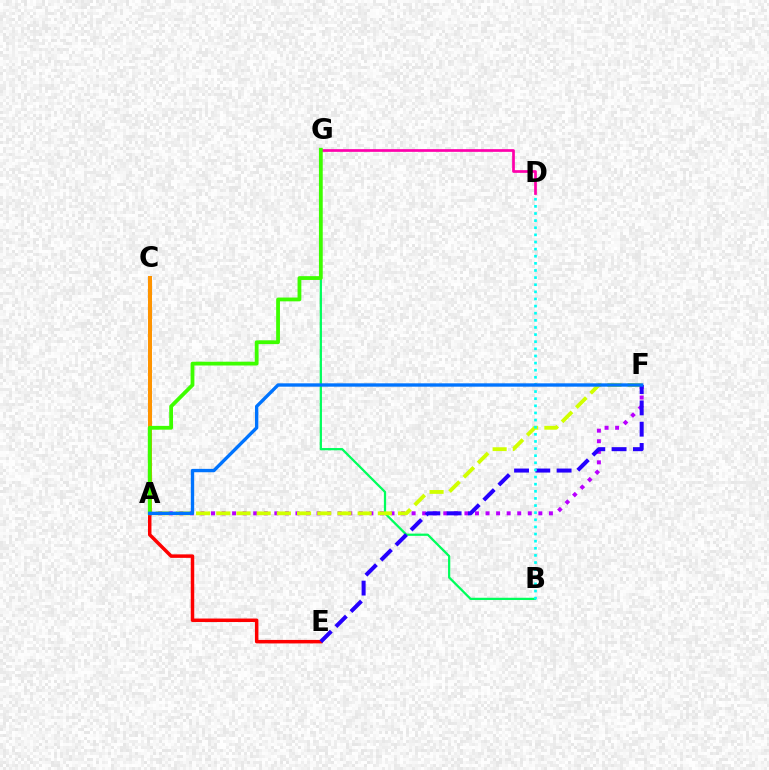{('B', 'G'): [{'color': '#00ff5c', 'line_style': 'solid', 'thickness': 1.62}], ('A', 'E'): [{'color': '#ff0000', 'line_style': 'solid', 'thickness': 2.51}], ('A', 'F'): [{'color': '#b900ff', 'line_style': 'dotted', 'thickness': 2.87}, {'color': '#d1ff00', 'line_style': 'dashed', 'thickness': 2.74}, {'color': '#0074ff', 'line_style': 'solid', 'thickness': 2.42}], ('D', 'G'): [{'color': '#ff00ac', 'line_style': 'solid', 'thickness': 1.95}], ('E', 'F'): [{'color': '#2500ff', 'line_style': 'dashed', 'thickness': 2.89}], ('A', 'C'): [{'color': '#ff9400', 'line_style': 'solid', 'thickness': 2.89}], ('A', 'G'): [{'color': '#3dff00', 'line_style': 'solid', 'thickness': 2.73}], ('B', 'D'): [{'color': '#00fff6', 'line_style': 'dotted', 'thickness': 1.94}]}